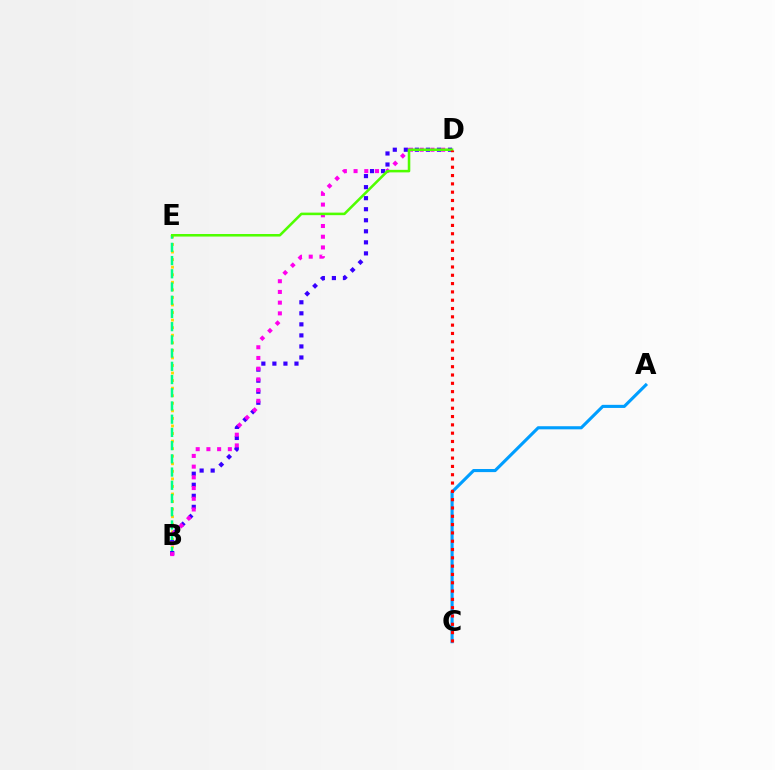{('B', 'E'): [{'color': '#ffd500', 'line_style': 'dotted', 'thickness': 2.05}, {'color': '#00ff86', 'line_style': 'dashed', 'thickness': 1.8}], ('B', 'D'): [{'color': '#3700ff', 'line_style': 'dotted', 'thickness': 3.0}, {'color': '#ff00ed', 'line_style': 'dotted', 'thickness': 2.91}], ('D', 'E'): [{'color': '#4fff00', 'line_style': 'solid', 'thickness': 1.84}], ('A', 'C'): [{'color': '#009eff', 'line_style': 'solid', 'thickness': 2.24}], ('C', 'D'): [{'color': '#ff0000', 'line_style': 'dotted', 'thickness': 2.26}]}